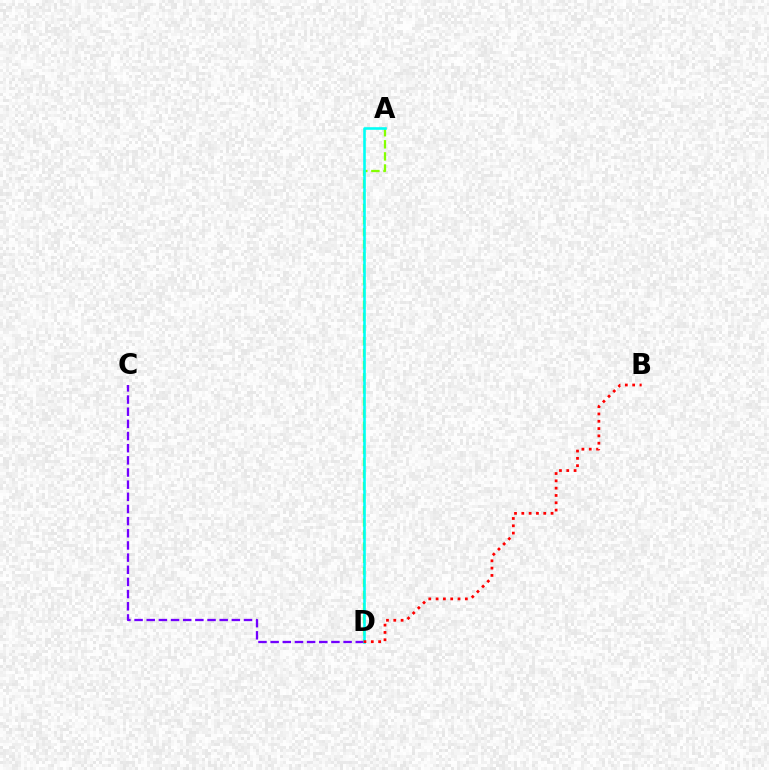{('A', 'D'): [{'color': '#84ff00', 'line_style': 'dashed', 'thickness': 1.64}, {'color': '#00fff6', 'line_style': 'solid', 'thickness': 1.87}], ('C', 'D'): [{'color': '#7200ff', 'line_style': 'dashed', 'thickness': 1.65}], ('B', 'D'): [{'color': '#ff0000', 'line_style': 'dotted', 'thickness': 1.99}]}